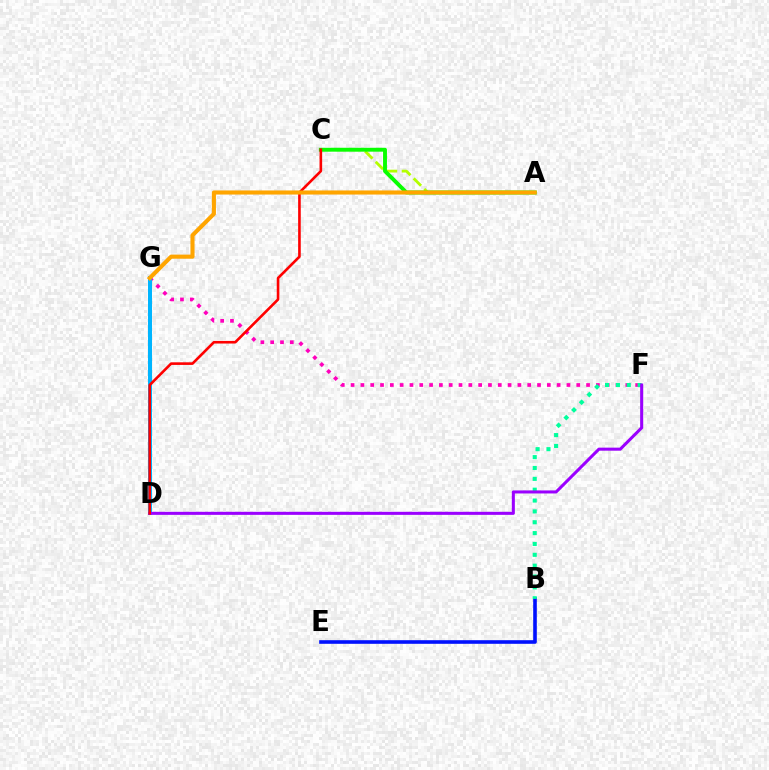{('F', 'G'): [{'color': '#ff00bd', 'line_style': 'dotted', 'thickness': 2.67}], ('A', 'C'): [{'color': '#b3ff00', 'line_style': 'dashed', 'thickness': 2.03}, {'color': '#08ff00', 'line_style': 'solid', 'thickness': 2.81}], ('B', 'E'): [{'color': '#0010ff', 'line_style': 'solid', 'thickness': 2.6}], ('D', 'G'): [{'color': '#00b5ff', 'line_style': 'solid', 'thickness': 2.88}], ('B', 'F'): [{'color': '#00ff9d', 'line_style': 'dotted', 'thickness': 2.95}], ('D', 'F'): [{'color': '#9b00ff', 'line_style': 'solid', 'thickness': 2.19}], ('C', 'D'): [{'color': '#ff0000', 'line_style': 'solid', 'thickness': 1.89}], ('A', 'G'): [{'color': '#ffa500', 'line_style': 'solid', 'thickness': 2.95}]}